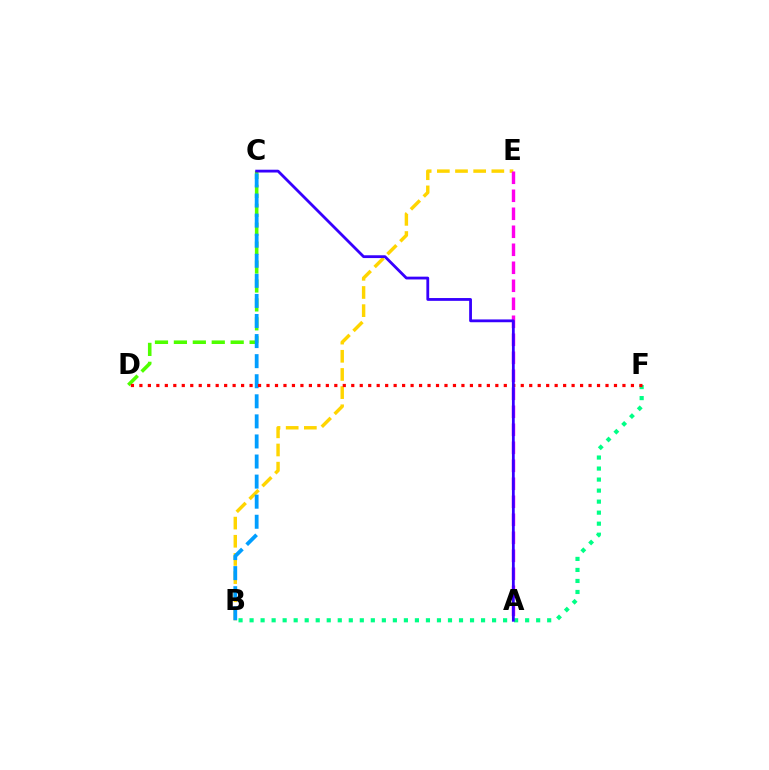{('B', 'F'): [{'color': '#00ff86', 'line_style': 'dotted', 'thickness': 2.99}], ('B', 'E'): [{'color': '#ffd500', 'line_style': 'dashed', 'thickness': 2.47}], ('C', 'D'): [{'color': '#4fff00', 'line_style': 'dashed', 'thickness': 2.57}], ('A', 'E'): [{'color': '#ff00ed', 'line_style': 'dashed', 'thickness': 2.45}], ('B', 'C'): [{'color': '#009eff', 'line_style': 'dashed', 'thickness': 2.73}], ('D', 'F'): [{'color': '#ff0000', 'line_style': 'dotted', 'thickness': 2.3}], ('A', 'C'): [{'color': '#3700ff', 'line_style': 'solid', 'thickness': 2.02}]}